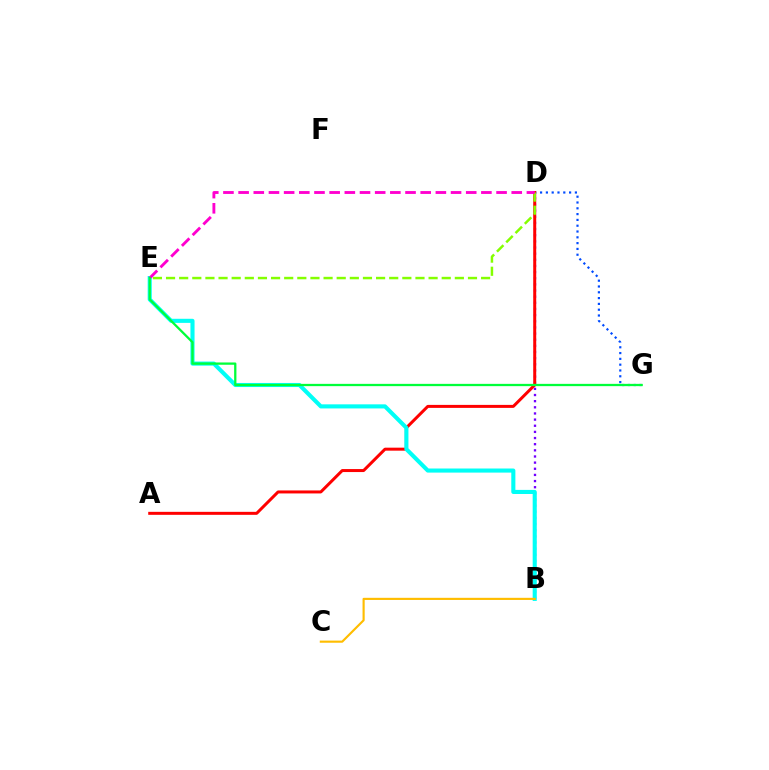{('D', 'G'): [{'color': '#004bff', 'line_style': 'dotted', 'thickness': 1.58}], ('B', 'D'): [{'color': '#7200ff', 'line_style': 'dotted', 'thickness': 1.67}], ('A', 'D'): [{'color': '#ff0000', 'line_style': 'solid', 'thickness': 2.16}], ('B', 'E'): [{'color': '#00fff6', 'line_style': 'solid', 'thickness': 2.95}], ('D', 'E'): [{'color': '#84ff00', 'line_style': 'dashed', 'thickness': 1.78}, {'color': '#ff00cf', 'line_style': 'dashed', 'thickness': 2.06}], ('B', 'C'): [{'color': '#ffbd00', 'line_style': 'solid', 'thickness': 1.54}], ('E', 'G'): [{'color': '#00ff39', 'line_style': 'solid', 'thickness': 1.64}]}